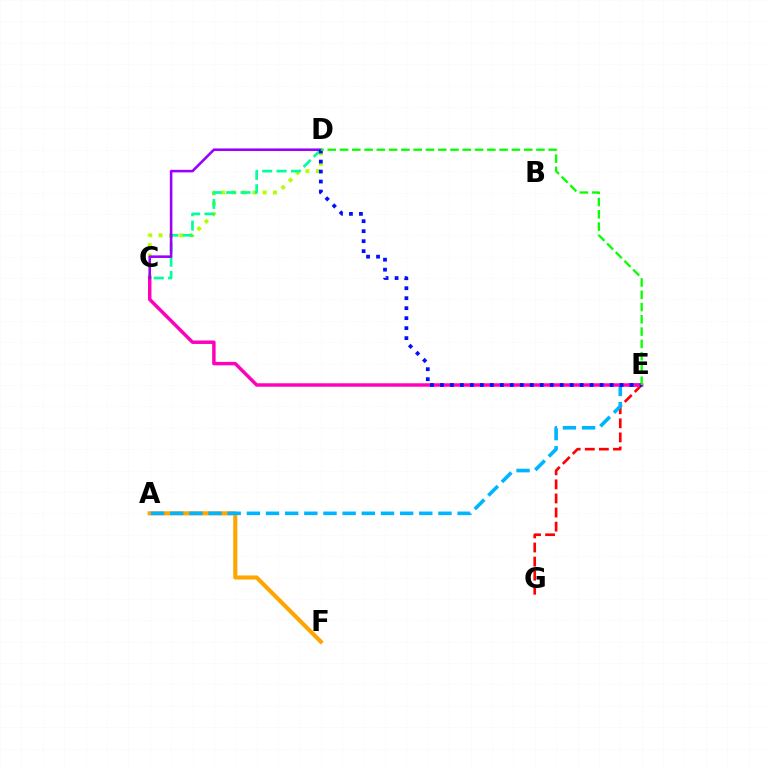{('C', 'D'): [{'color': '#b3ff00', 'line_style': 'dotted', 'thickness': 2.81}, {'color': '#00ff9d', 'line_style': 'dashed', 'thickness': 1.95}, {'color': '#9b00ff', 'line_style': 'solid', 'thickness': 1.86}], ('E', 'G'): [{'color': '#ff0000', 'line_style': 'dashed', 'thickness': 1.91}], ('A', 'F'): [{'color': '#ffa500', 'line_style': 'solid', 'thickness': 2.95}], ('A', 'E'): [{'color': '#00b5ff', 'line_style': 'dashed', 'thickness': 2.6}], ('C', 'E'): [{'color': '#ff00bd', 'line_style': 'solid', 'thickness': 2.49}], ('D', 'E'): [{'color': '#0010ff', 'line_style': 'dotted', 'thickness': 2.71}, {'color': '#08ff00', 'line_style': 'dashed', 'thickness': 1.67}]}